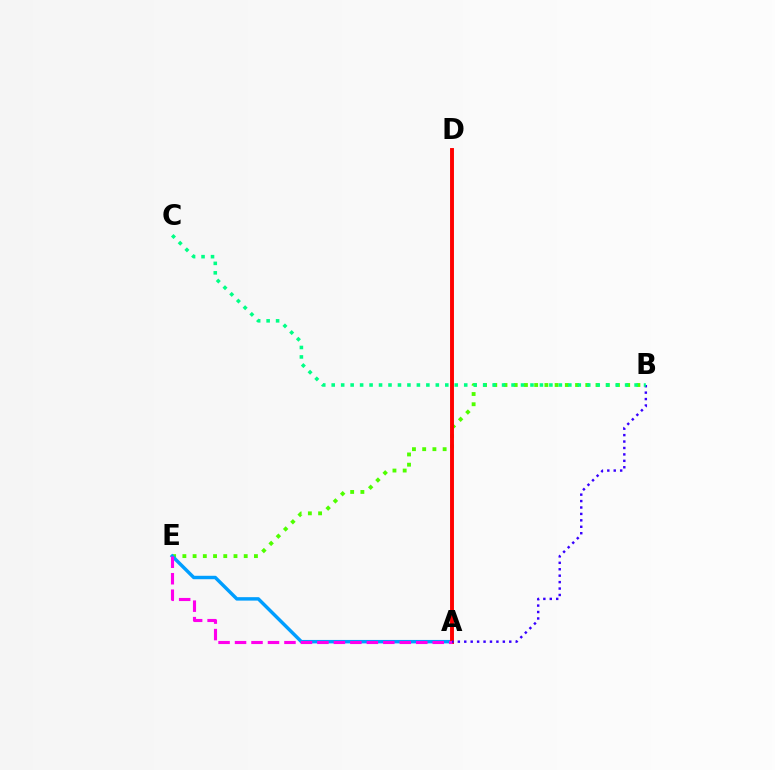{('B', 'E'): [{'color': '#4fff00', 'line_style': 'dotted', 'thickness': 2.78}], ('A', 'D'): [{'color': '#ffd500', 'line_style': 'solid', 'thickness': 1.65}, {'color': '#ff0000', 'line_style': 'solid', 'thickness': 2.81}], ('A', 'E'): [{'color': '#009eff', 'line_style': 'solid', 'thickness': 2.48}, {'color': '#ff00ed', 'line_style': 'dashed', 'thickness': 2.24}], ('A', 'B'): [{'color': '#3700ff', 'line_style': 'dotted', 'thickness': 1.75}], ('B', 'C'): [{'color': '#00ff86', 'line_style': 'dotted', 'thickness': 2.57}]}